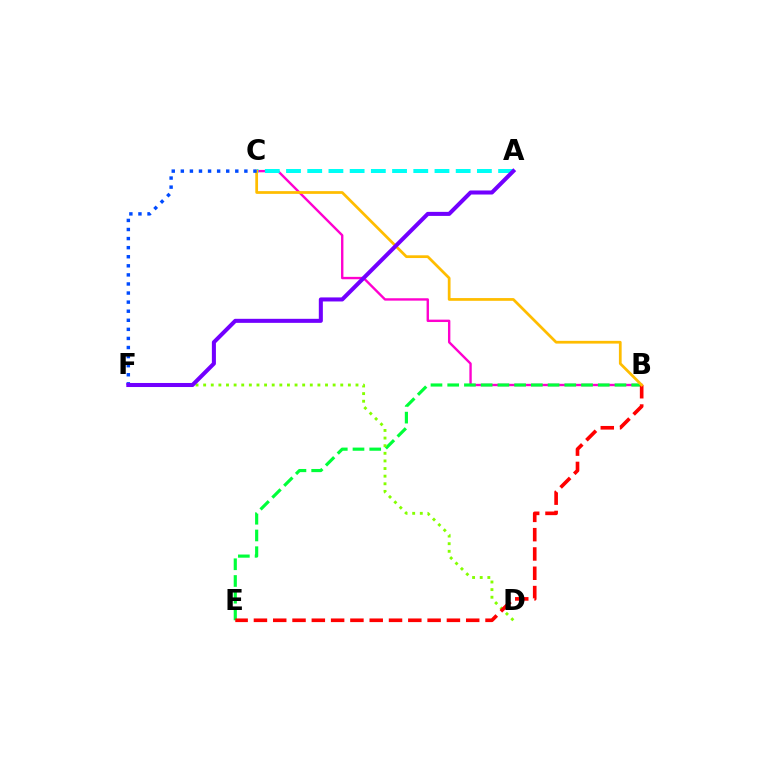{('B', 'C'): [{'color': '#ff00cf', 'line_style': 'solid', 'thickness': 1.72}, {'color': '#ffbd00', 'line_style': 'solid', 'thickness': 1.98}], ('B', 'E'): [{'color': '#00ff39', 'line_style': 'dashed', 'thickness': 2.27}, {'color': '#ff0000', 'line_style': 'dashed', 'thickness': 2.62}], ('A', 'C'): [{'color': '#00fff6', 'line_style': 'dashed', 'thickness': 2.88}], ('D', 'F'): [{'color': '#84ff00', 'line_style': 'dotted', 'thickness': 2.07}], ('C', 'F'): [{'color': '#004bff', 'line_style': 'dotted', 'thickness': 2.47}], ('A', 'F'): [{'color': '#7200ff', 'line_style': 'solid', 'thickness': 2.91}]}